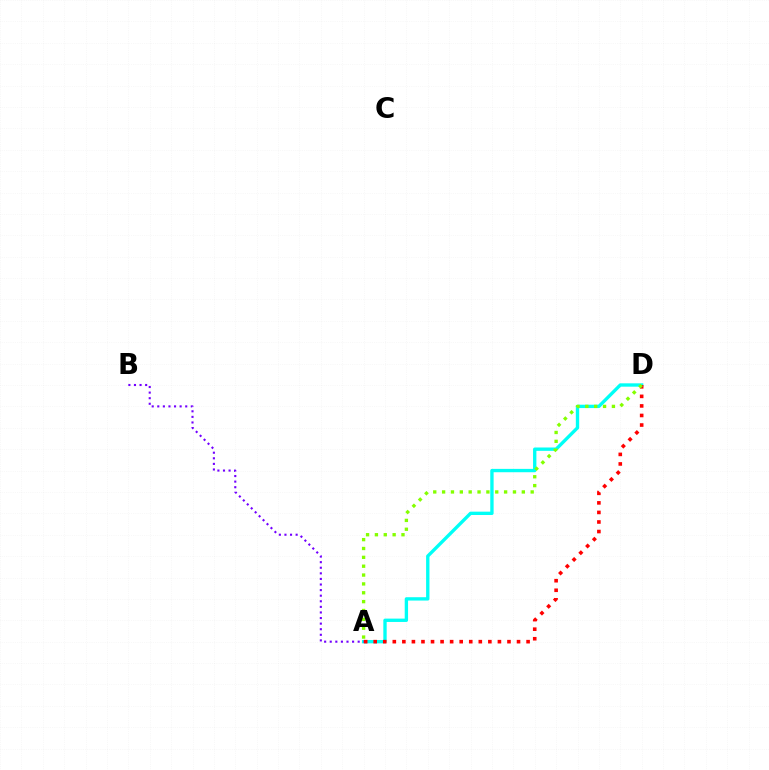{('A', 'D'): [{'color': '#00fff6', 'line_style': 'solid', 'thickness': 2.41}, {'color': '#ff0000', 'line_style': 'dotted', 'thickness': 2.6}, {'color': '#84ff00', 'line_style': 'dotted', 'thickness': 2.41}], ('A', 'B'): [{'color': '#7200ff', 'line_style': 'dotted', 'thickness': 1.52}]}